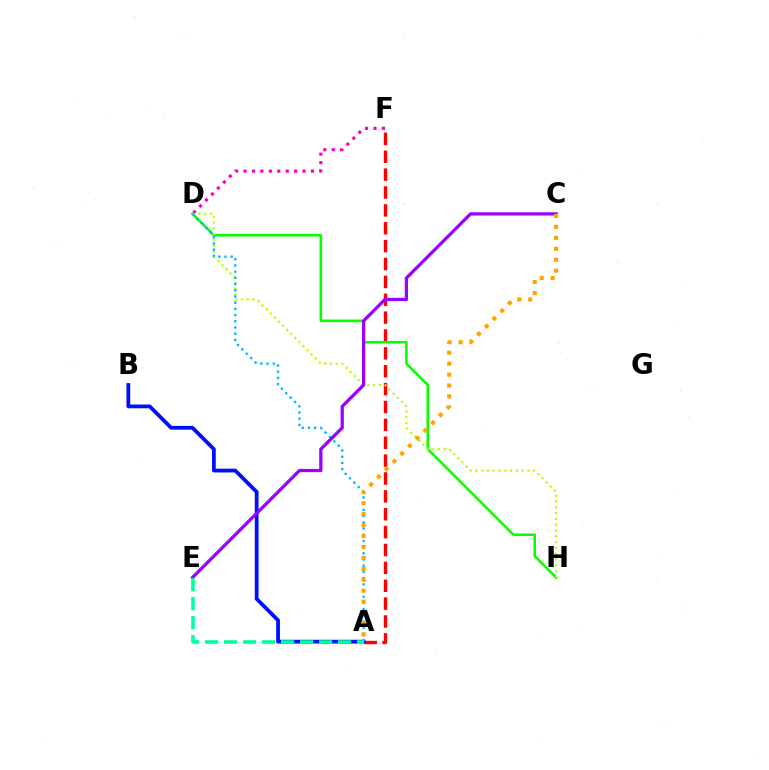{('A', 'F'): [{'color': '#ff0000', 'line_style': 'dashed', 'thickness': 2.43}], ('D', 'H'): [{'color': '#08ff00', 'line_style': 'solid', 'thickness': 1.86}, {'color': '#b3ff00', 'line_style': 'dotted', 'thickness': 1.57}], ('A', 'B'): [{'color': '#0010ff', 'line_style': 'solid', 'thickness': 2.72}], ('D', 'F'): [{'color': '#ff00bd', 'line_style': 'dotted', 'thickness': 2.29}], ('A', 'D'): [{'color': '#00b5ff', 'line_style': 'dotted', 'thickness': 1.69}], ('C', 'E'): [{'color': '#9b00ff', 'line_style': 'solid', 'thickness': 2.35}], ('A', 'C'): [{'color': '#ffa500', 'line_style': 'dotted', 'thickness': 2.97}], ('A', 'E'): [{'color': '#00ff9d', 'line_style': 'dashed', 'thickness': 2.58}]}